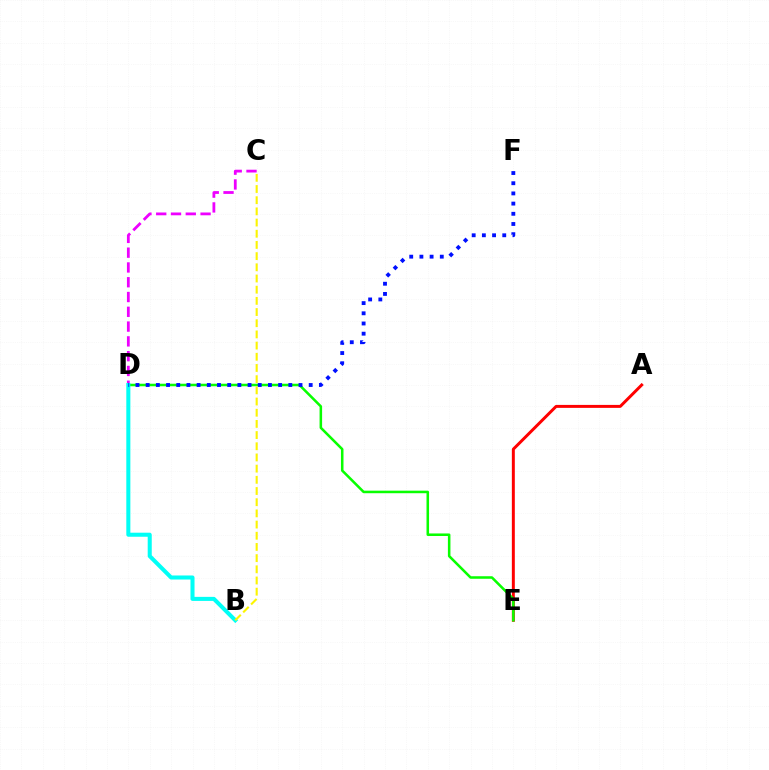{('C', 'D'): [{'color': '#ee00ff', 'line_style': 'dashed', 'thickness': 2.01}], ('A', 'E'): [{'color': '#ff0000', 'line_style': 'solid', 'thickness': 2.14}], ('D', 'E'): [{'color': '#08ff00', 'line_style': 'solid', 'thickness': 1.83}], ('B', 'D'): [{'color': '#00fff6', 'line_style': 'solid', 'thickness': 2.91}], ('D', 'F'): [{'color': '#0010ff', 'line_style': 'dotted', 'thickness': 2.77}], ('B', 'C'): [{'color': '#fcf500', 'line_style': 'dashed', 'thickness': 1.52}]}